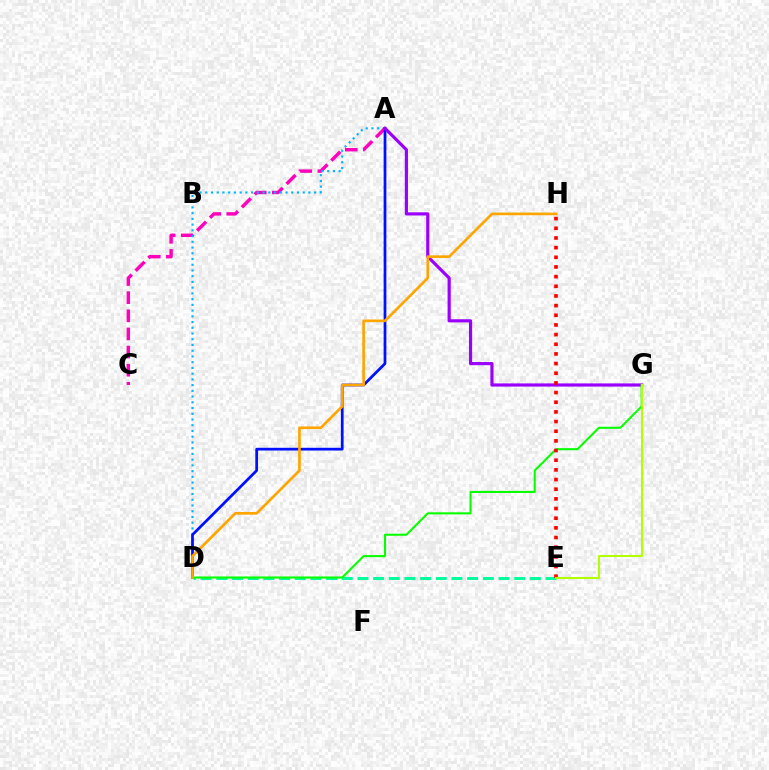{('A', 'C'): [{'color': '#ff00bd', 'line_style': 'dashed', 'thickness': 2.46}], ('A', 'D'): [{'color': '#00b5ff', 'line_style': 'dotted', 'thickness': 1.56}, {'color': '#0010ff', 'line_style': 'solid', 'thickness': 1.97}], ('A', 'G'): [{'color': '#9b00ff', 'line_style': 'solid', 'thickness': 2.28}], ('D', 'E'): [{'color': '#00ff9d', 'line_style': 'dashed', 'thickness': 2.13}], ('D', 'G'): [{'color': '#08ff00', 'line_style': 'solid', 'thickness': 1.51}], ('E', 'H'): [{'color': '#ff0000', 'line_style': 'dotted', 'thickness': 2.63}], ('E', 'G'): [{'color': '#b3ff00', 'line_style': 'solid', 'thickness': 1.51}], ('D', 'H'): [{'color': '#ffa500', 'line_style': 'solid', 'thickness': 1.92}]}